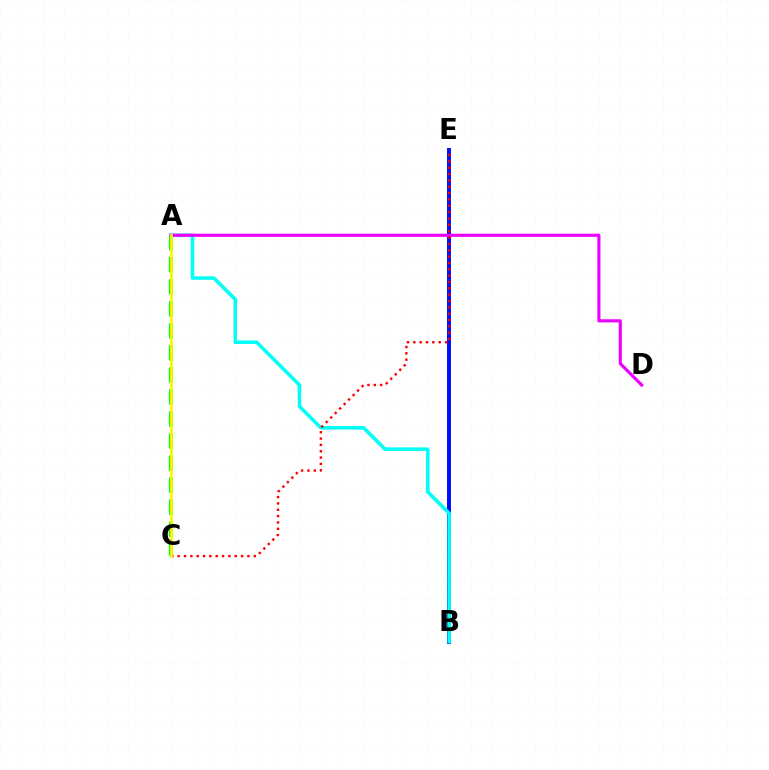{('B', 'E'): [{'color': '#0010ff', 'line_style': 'solid', 'thickness': 2.86}], ('A', 'C'): [{'color': '#08ff00', 'line_style': 'dashed', 'thickness': 2.99}, {'color': '#fcf500', 'line_style': 'solid', 'thickness': 1.96}], ('A', 'B'): [{'color': '#00fff6', 'line_style': 'solid', 'thickness': 2.55}], ('A', 'D'): [{'color': '#ee00ff', 'line_style': 'solid', 'thickness': 2.27}], ('C', 'E'): [{'color': '#ff0000', 'line_style': 'dotted', 'thickness': 1.72}]}